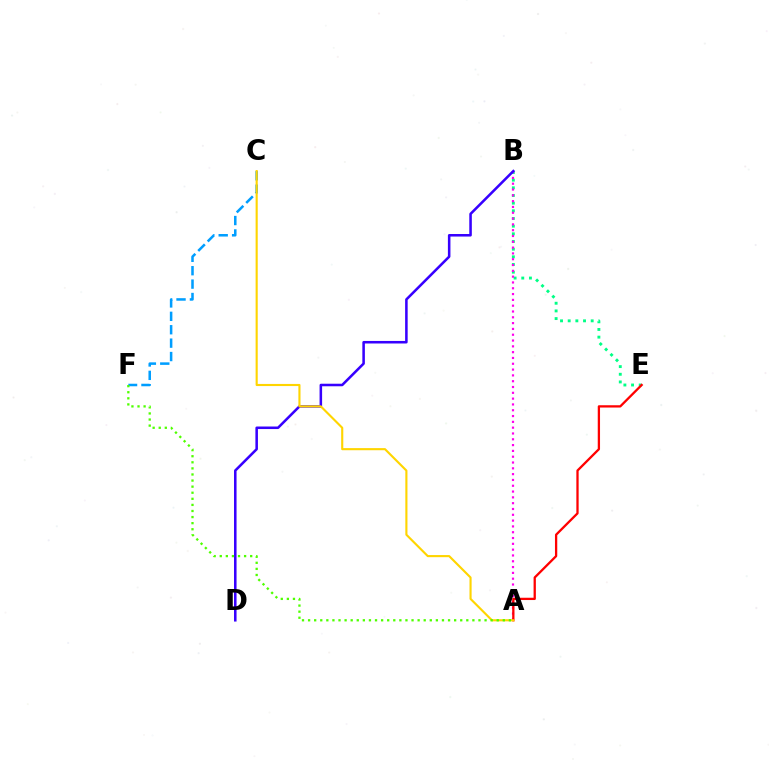{('B', 'E'): [{'color': '#00ff86', 'line_style': 'dotted', 'thickness': 2.08}], ('A', 'B'): [{'color': '#ff00ed', 'line_style': 'dotted', 'thickness': 1.58}], ('B', 'D'): [{'color': '#3700ff', 'line_style': 'solid', 'thickness': 1.83}], ('C', 'F'): [{'color': '#009eff', 'line_style': 'dashed', 'thickness': 1.82}], ('A', 'E'): [{'color': '#ff0000', 'line_style': 'solid', 'thickness': 1.65}], ('A', 'C'): [{'color': '#ffd500', 'line_style': 'solid', 'thickness': 1.53}], ('A', 'F'): [{'color': '#4fff00', 'line_style': 'dotted', 'thickness': 1.65}]}